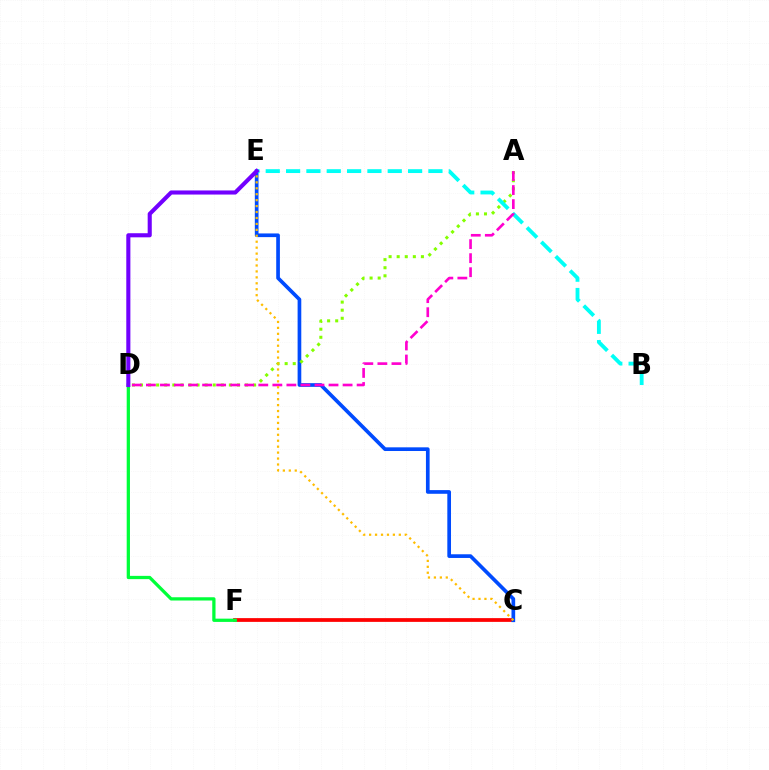{('C', 'F'): [{'color': '#ff0000', 'line_style': 'solid', 'thickness': 2.7}], ('C', 'E'): [{'color': '#004bff', 'line_style': 'solid', 'thickness': 2.65}, {'color': '#ffbd00', 'line_style': 'dotted', 'thickness': 1.61}], ('D', 'F'): [{'color': '#00ff39', 'line_style': 'solid', 'thickness': 2.35}], ('A', 'D'): [{'color': '#84ff00', 'line_style': 'dotted', 'thickness': 2.2}, {'color': '#ff00cf', 'line_style': 'dashed', 'thickness': 1.91}], ('B', 'E'): [{'color': '#00fff6', 'line_style': 'dashed', 'thickness': 2.76}], ('D', 'E'): [{'color': '#7200ff', 'line_style': 'solid', 'thickness': 2.95}]}